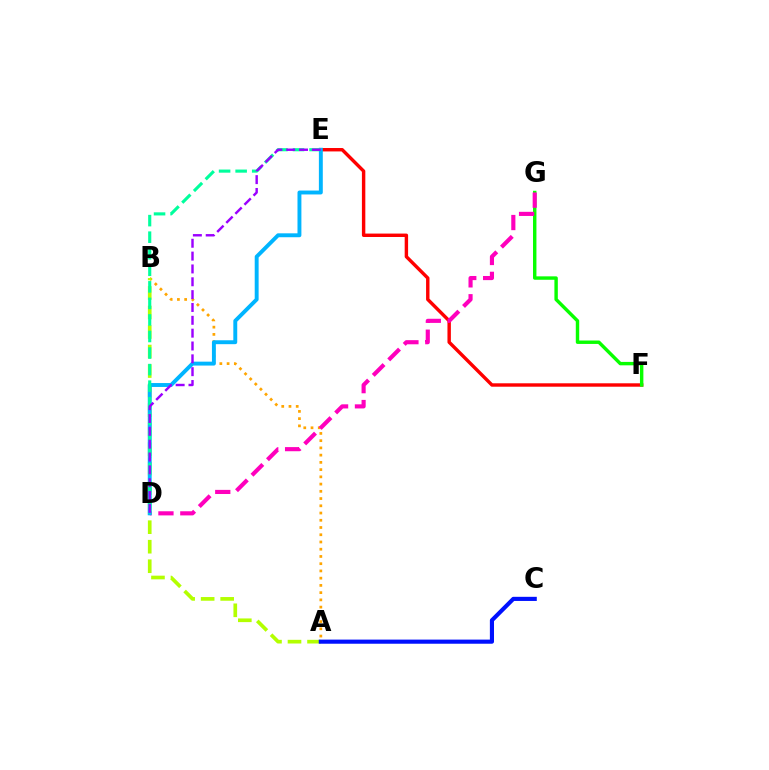{('A', 'B'): [{'color': '#ffa500', 'line_style': 'dotted', 'thickness': 1.97}, {'color': '#b3ff00', 'line_style': 'dashed', 'thickness': 2.65}], ('E', 'F'): [{'color': '#ff0000', 'line_style': 'solid', 'thickness': 2.46}], ('F', 'G'): [{'color': '#08ff00', 'line_style': 'solid', 'thickness': 2.46}], ('A', 'C'): [{'color': '#0010ff', 'line_style': 'solid', 'thickness': 2.97}], ('D', 'G'): [{'color': '#ff00bd', 'line_style': 'dashed', 'thickness': 2.97}], ('D', 'E'): [{'color': '#00b5ff', 'line_style': 'solid', 'thickness': 2.81}, {'color': '#00ff9d', 'line_style': 'dashed', 'thickness': 2.25}, {'color': '#9b00ff', 'line_style': 'dashed', 'thickness': 1.74}]}